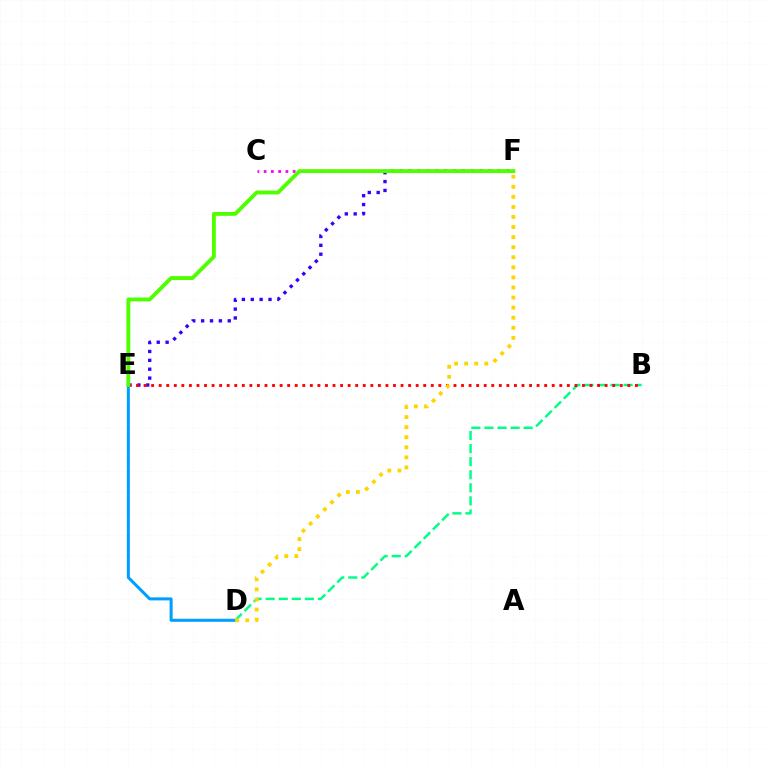{('C', 'F'): [{'color': '#ff00ed', 'line_style': 'dotted', 'thickness': 1.97}], ('D', 'E'): [{'color': '#009eff', 'line_style': 'solid', 'thickness': 2.18}], ('E', 'F'): [{'color': '#3700ff', 'line_style': 'dotted', 'thickness': 2.41}, {'color': '#4fff00', 'line_style': 'solid', 'thickness': 2.79}], ('B', 'D'): [{'color': '#00ff86', 'line_style': 'dashed', 'thickness': 1.78}], ('B', 'E'): [{'color': '#ff0000', 'line_style': 'dotted', 'thickness': 2.05}], ('D', 'F'): [{'color': '#ffd500', 'line_style': 'dotted', 'thickness': 2.74}]}